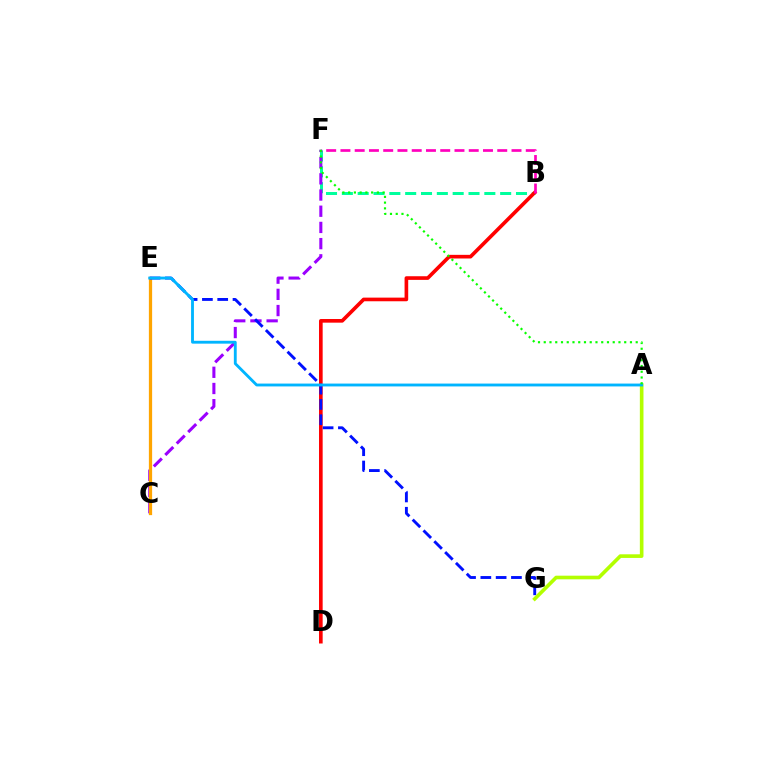{('B', 'F'): [{'color': '#00ff9d', 'line_style': 'dashed', 'thickness': 2.15}, {'color': '#ff00bd', 'line_style': 'dashed', 'thickness': 1.94}], ('B', 'D'): [{'color': '#ff0000', 'line_style': 'solid', 'thickness': 2.63}], ('C', 'F'): [{'color': '#9b00ff', 'line_style': 'dashed', 'thickness': 2.2}], ('C', 'E'): [{'color': '#ffa500', 'line_style': 'solid', 'thickness': 2.34}], ('E', 'G'): [{'color': '#0010ff', 'line_style': 'dashed', 'thickness': 2.08}], ('A', 'G'): [{'color': '#b3ff00', 'line_style': 'solid', 'thickness': 2.61}], ('A', 'E'): [{'color': '#00b5ff', 'line_style': 'solid', 'thickness': 2.05}], ('A', 'F'): [{'color': '#08ff00', 'line_style': 'dotted', 'thickness': 1.56}]}